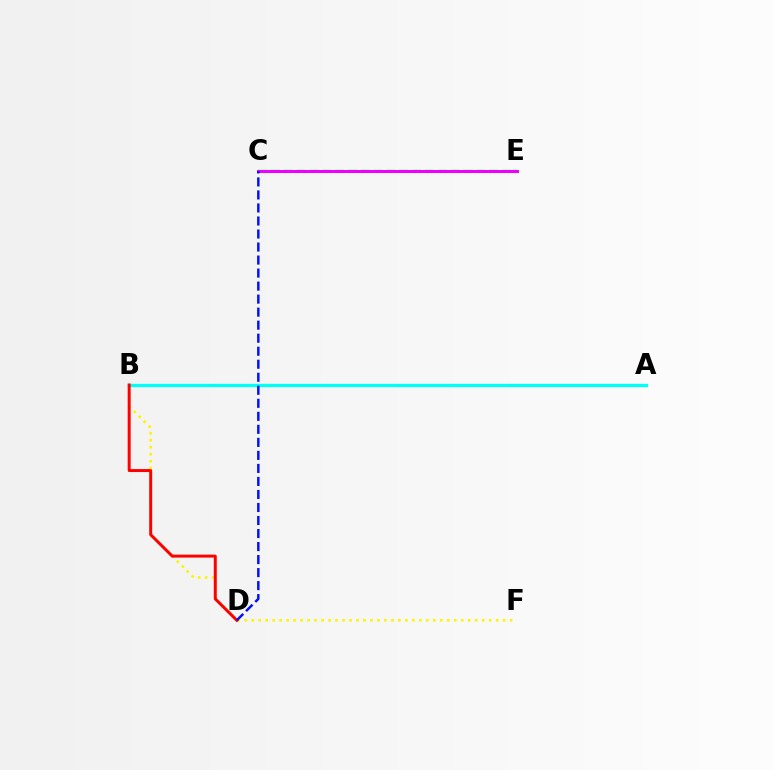{('C', 'E'): [{'color': '#08ff00', 'line_style': 'dashed', 'thickness': 1.74}, {'color': '#ee00ff', 'line_style': 'solid', 'thickness': 2.17}], ('B', 'F'): [{'color': '#fcf500', 'line_style': 'dotted', 'thickness': 1.9}], ('A', 'B'): [{'color': '#00fff6', 'line_style': 'solid', 'thickness': 2.39}], ('B', 'D'): [{'color': '#ff0000', 'line_style': 'solid', 'thickness': 2.14}], ('C', 'D'): [{'color': '#0010ff', 'line_style': 'dashed', 'thickness': 1.77}]}